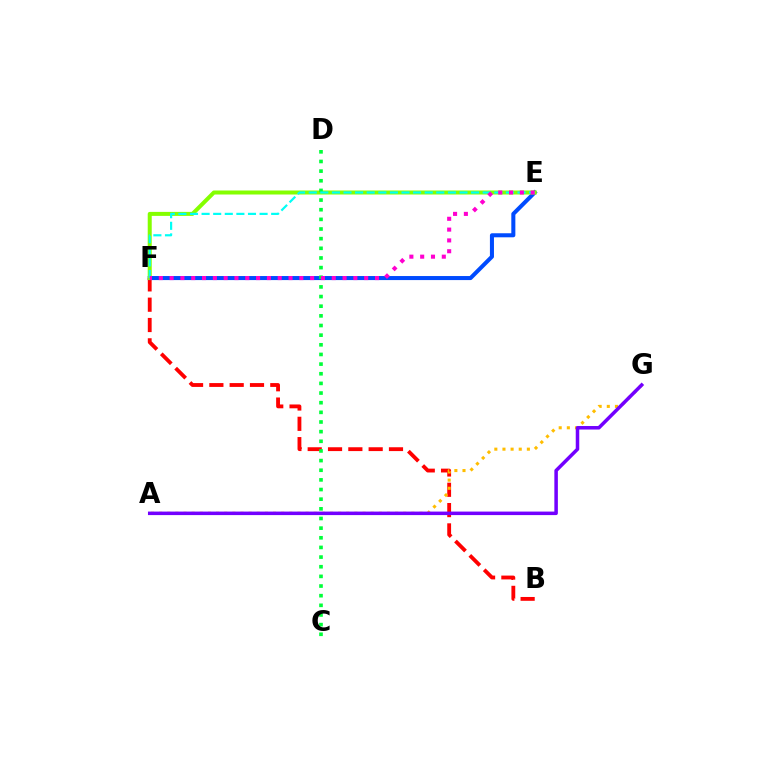{('B', 'F'): [{'color': '#ff0000', 'line_style': 'dashed', 'thickness': 2.76}], ('E', 'F'): [{'color': '#004bff', 'line_style': 'solid', 'thickness': 2.91}, {'color': '#84ff00', 'line_style': 'solid', 'thickness': 2.89}, {'color': '#00fff6', 'line_style': 'dashed', 'thickness': 1.58}, {'color': '#ff00cf', 'line_style': 'dotted', 'thickness': 2.94}], ('C', 'D'): [{'color': '#00ff39', 'line_style': 'dotted', 'thickness': 2.62}], ('A', 'G'): [{'color': '#ffbd00', 'line_style': 'dotted', 'thickness': 2.21}, {'color': '#7200ff', 'line_style': 'solid', 'thickness': 2.53}]}